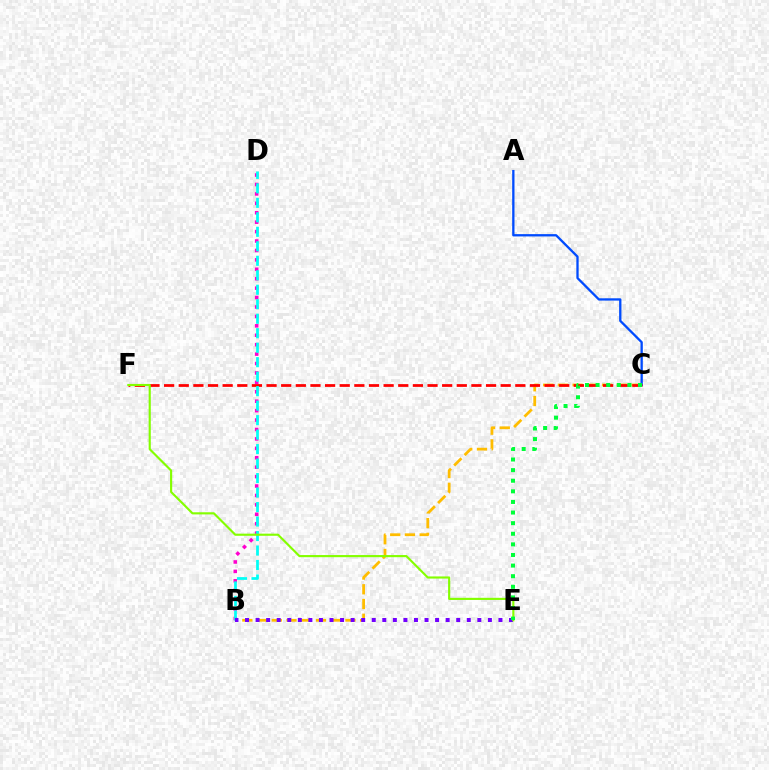{('B', 'C'): [{'color': '#ffbd00', 'line_style': 'dashed', 'thickness': 2.0}], ('B', 'D'): [{'color': '#ff00cf', 'line_style': 'dotted', 'thickness': 2.56}, {'color': '#00fff6', 'line_style': 'dashed', 'thickness': 1.97}], ('A', 'C'): [{'color': '#004bff', 'line_style': 'solid', 'thickness': 1.66}], ('C', 'F'): [{'color': '#ff0000', 'line_style': 'dashed', 'thickness': 1.99}], ('B', 'E'): [{'color': '#7200ff', 'line_style': 'dotted', 'thickness': 2.87}], ('E', 'F'): [{'color': '#84ff00', 'line_style': 'solid', 'thickness': 1.54}], ('C', 'E'): [{'color': '#00ff39', 'line_style': 'dotted', 'thickness': 2.88}]}